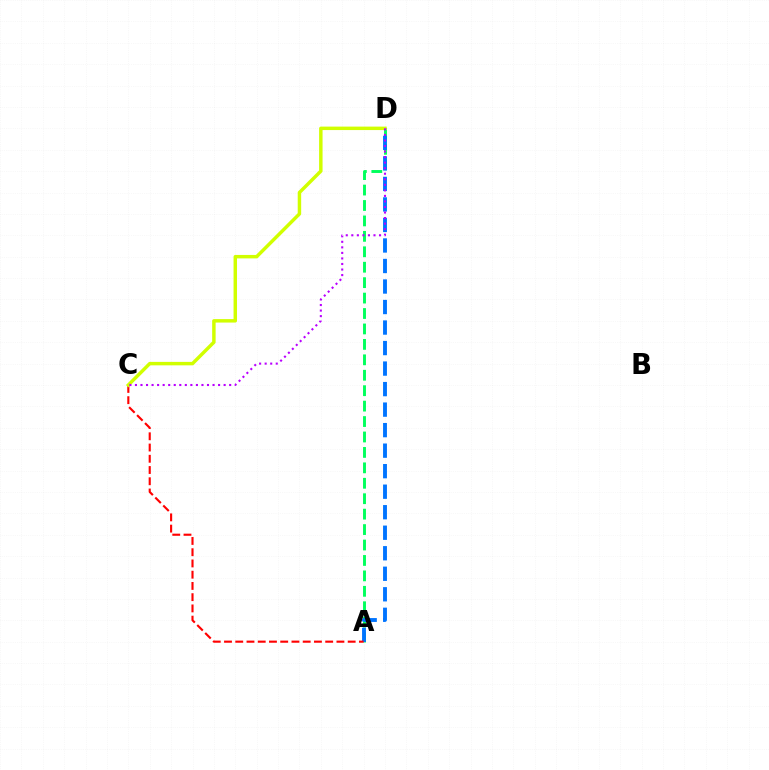{('A', 'D'): [{'color': '#00ff5c', 'line_style': 'dashed', 'thickness': 2.1}, {'color': '#0074ff', 'line_style': 'dashed', 'thickness': 2.79}], ('A', 'C'): [{'color': '#ff0000', 'line_style': 'dashed', 'thickness': 1.53}], ('C', 'D'): [{'color': '#d1ff00', 'line_style': 'solid', 'thickness': 2.49}, {'color': '#b900ff', 'line_style': 'dotted', 'thickness': 1.51}]}